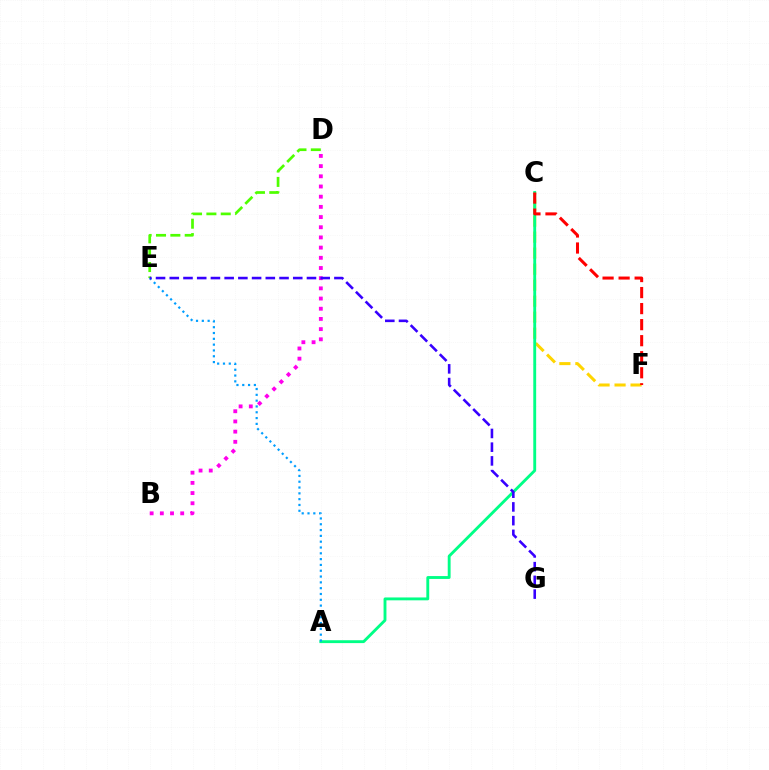{('B', 'D'): [{'color': '#ff00ed', 'line_style': 'dotted', 'thickness': 2.77}], ('C', 'F'): [{'color': '#ffd500', 'line_style': 'dashed', 'thickness': 2.17}, {'color': '#ff0000', 'line_style': 'dashed', 'thickness': 2.18}], ('A', 'C'): [{'color': '#00ff86', 'line_style': 'solid', 'thickness': 2.07}], ('D', 'E'): [{'color': '#4fff00', 'line_style': 'dashed', 'thickness': 1.95}], ('A', 'E'): [{'color': '#009eff', 'line_style': 'dotted', 'thickness': 1.58}], ('E', 'G'): [{'color': '#3700ff', 'line_style': 'dashed', 'thickness': 1.86}]}